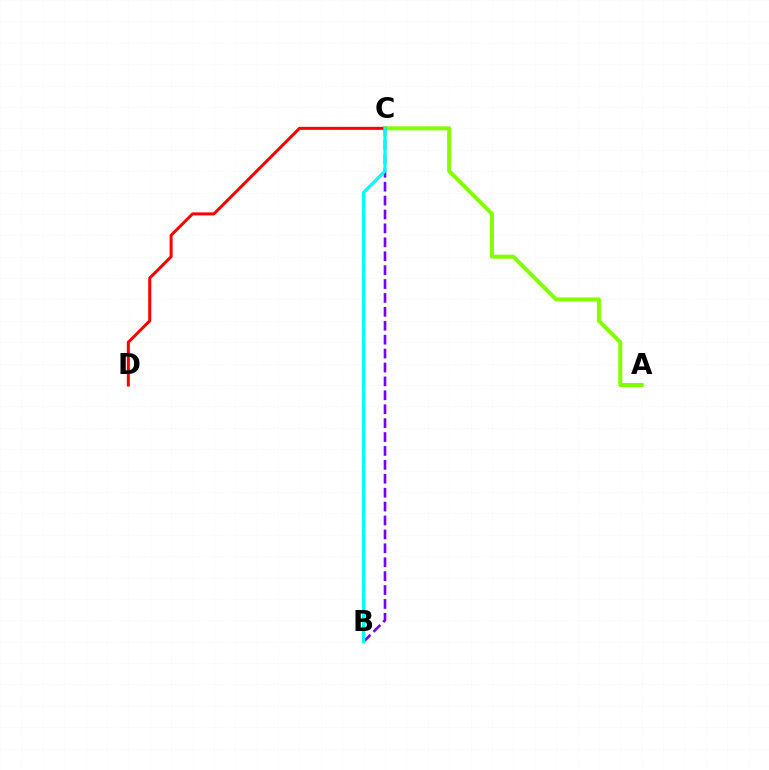{('B', 'C'): [{'color': '#7200ff', 'line_style': 'dashed', 'thickness': 1.89}, {'color': '#00fff6', 'line_style': 'solid', 'thickness': 2.37}], ('A', 'C'): [{'color': '#84ff00', 'line_style': 'solid', 'thickness': 2.89}], ('C', 'D'): [{'color': '#ff0000', 'line_style': 'solid', 'thickness': 2.18}]}